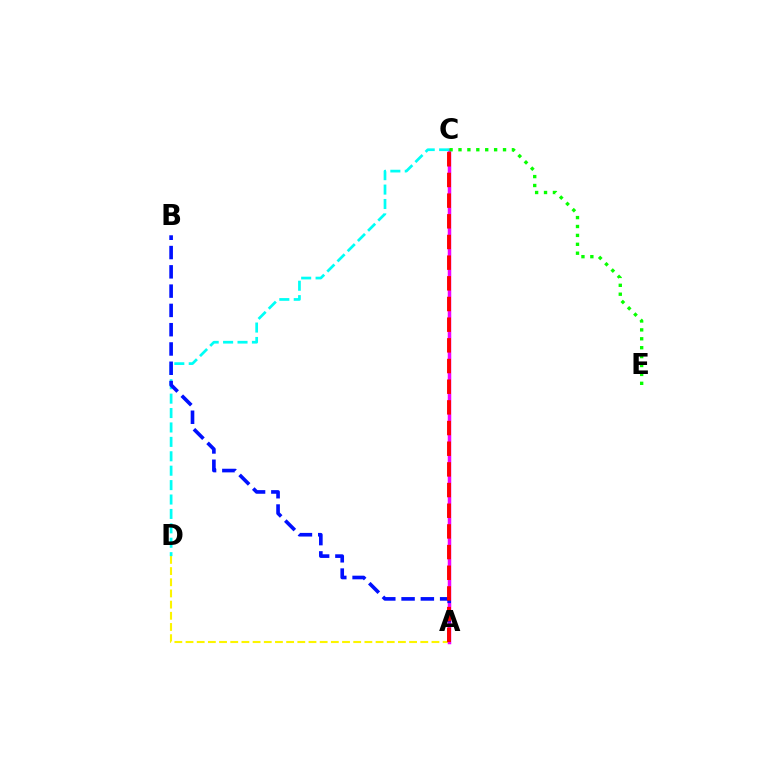{('A', 'D'): [{'color': '#fcf500', 'line_style': 'dashed', 'thickness': 1.52}], ('A', 'C'): [{'color': '#ee00ff', 'line_style': 'solid', 'thickness': 2.51}, {'color': '#ff0000', 'line_style': 'dashed', 'thickness': 2.81}], ('C', 'E'): [{'color': '#08ff00', 'line_style': 'dotted', 'thickness': 2.42}], ('C', 'D'): [{'color': '#00fff6', 'line_style': 'dashed', 'thickness': 1.96}], ('A', 'B'): [{'color': '#0010ff', 'line_style': 'dashed', 'thickness': 2.62}]}